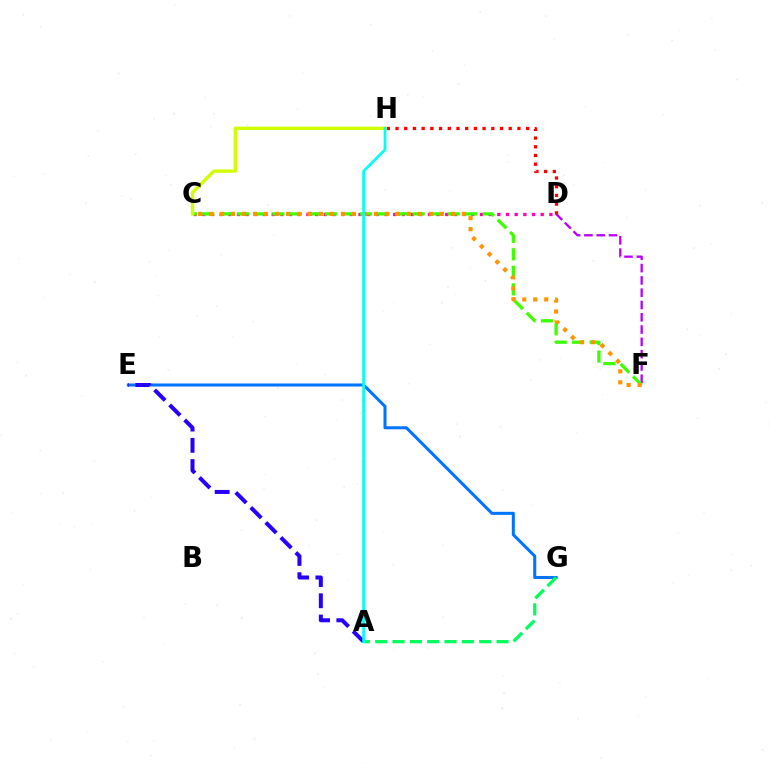{('D', 'F'): [{'color': '#b900ff', 'line_style': 'dashed', 'thickness': 1.67}], ('E', 'G'): [{'color': '#0074ff', 'line_style': 'solid', 'thickness': 2.19}], ('C', 'D'): [{'color': '#ff00ac', 'line_style': 'dotted', 'thickness': 2.36}], ('D', 'H'): [{'color': '#ff0000', 'line_style': 'dotted', 'thickness': 2.37}], ('C', 'F'): [{'color': '#3dff00', 'line_style': 'dashed', 'thickness': 2.38}, {'color': '#ff9400', 'line_style': 'dotted', 'thickness': 2.99}], ('C', 'H'): [{'color': '#d1ff00', 'line_style': 'solid', 'thickness': 2.43}], ('A', 'G'): [{'color': '#00ff5c', 'line_style': 'dashed', 'thickness': 2.35}], ('A', 'E'): [{'color': '#2500ff', 'line_style': 'dashed', 'thickness': 2.89}], ('A', 'H'): [{'color': '#00fff6', 'line_style': 'solid', 'thickness': 1.96}]}